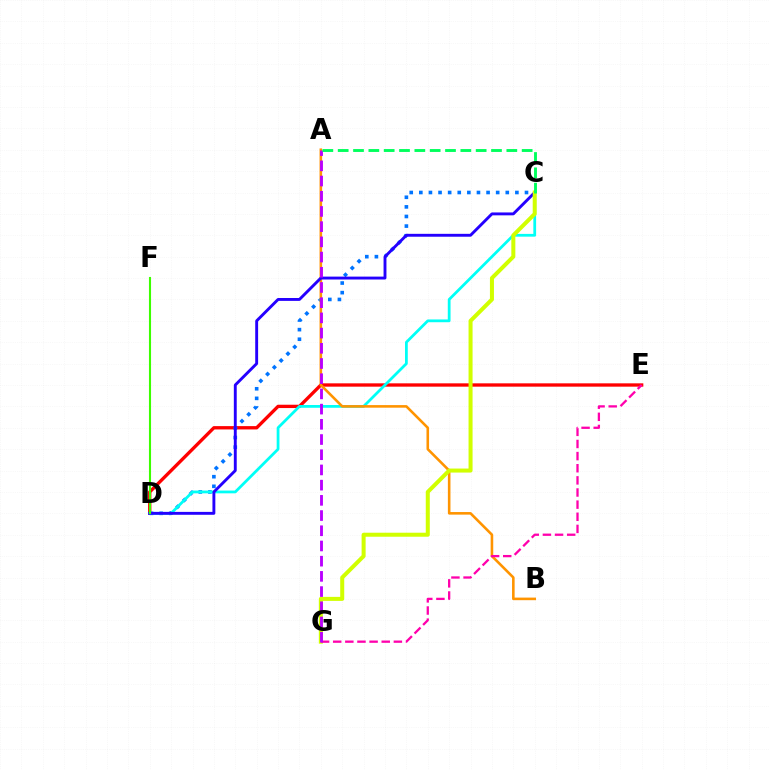{('D', 'E'): [{'color': '#ff0000', 'line_style': 'solid', 'thickness': 2.4}], ('C', 'D'): [{'color': '#0074ff', 'line_style': 'dotted', 'thickness': 2.61}, {'color': '#00fff6', 'line_style': 'solid', 'thickness': 1.99}, {'color': '#2500ff', 'line_style': 'solid', 'thickness': 2.08}], ('A', 'B'): [{'color': '#ff9400', 'line_style': 'solid', 'thickness': 1.86}], ('C', 'G'): [{'color': '#d1ff00', 'line_style': 'solid', 'thickness': 2.89}], ('D', 'F'): [{'color': '#3dff00', 'line_style': 'solid', 'thickness': 1.51}], ('E', 'G'): [{'color': '#ff00ac', 'line_style': 'dashed', 'thickness': 1.65}], ('A', 'G'): [{'color': '#b900ff', 'line_style': 'dashed', 'thickness': 2.07}], ('A', 'C'): [{'color': '#00ff5c', 'line_style': 'dashed', 'thickness': 2.08}]}